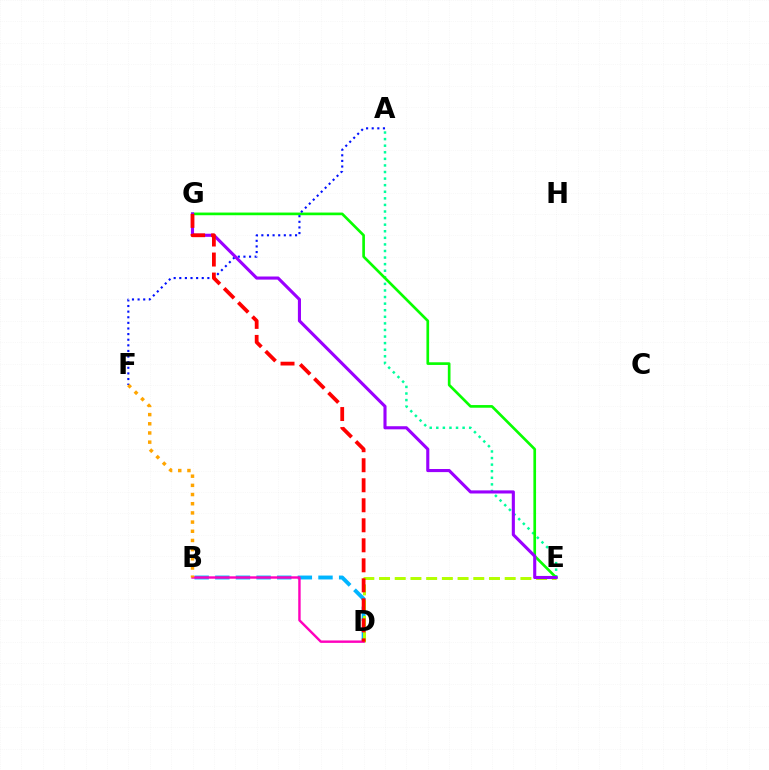{('B', 'D'): [{'color': '#00b5ff', 'line_style': 'dashed', 'thickness': 2.8}, {'color': '#ff00bd', 'line_style': 'solid', 'thickness': 1.74}], ('D', 'E'): [{'color': '#b3ff00', 'line_style': 'dashed', 'thickness': 2.13}], ('A', 'E'): [{'color': '#00ff9d', 'line_style': 'dotted', 'thickness': 1.79}], ('E', 'G'): [{'color': '#08ff00', 'line_style': 'solid', 'thickness': 1.92}, {'color': '#9b00ff', 'line_style': 'solid', 'thickness': 2.23}], ('A', 'F'): [{'color': '#0010ff', 'line_style': 'dotted', 'thickness': 1.53}], ('B', 'F'): [{'color': '#ffa500', 'line_style': 'dotted', 'thickness': 2.49}], ('D', 'G'): [{'color': '#ff0000', 'line_style': 'dashed', 'thickness': 2.72}]}